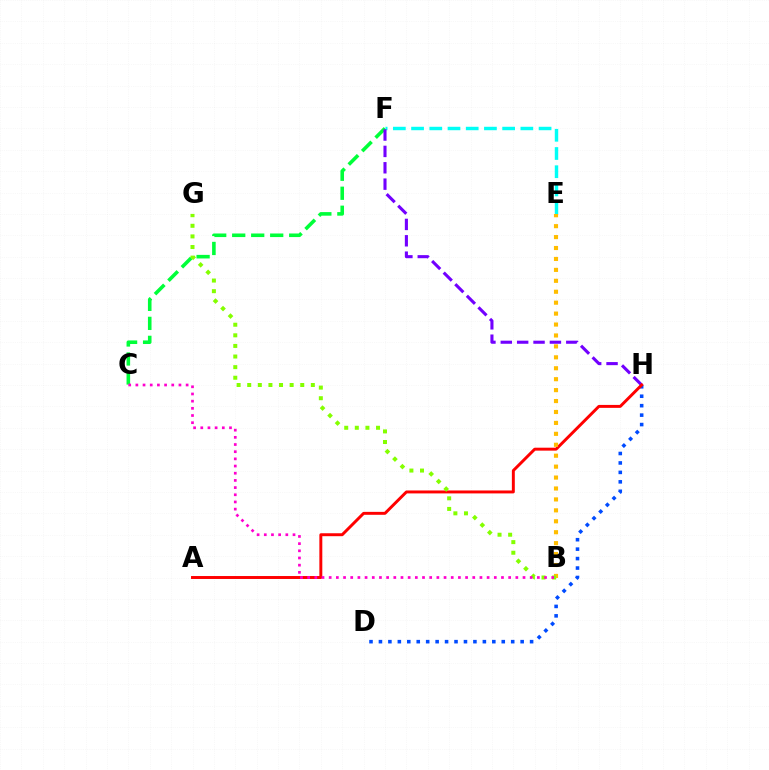{('D', 'H'): [{'color': '#004bff', 'line_style': 'dotted', 'thickness': 2.57}], ('C', 'F'): [{'color': '#00ff39', 'line_style': 'dashed', 'thickness': 2.58}], ('E', 'F'): [{'color': '#00fff6', 'line_style': 'dashed', 'thickness': 2.47}], ('F', 'H'): [{'color': '#7200ff', 'line_style': 'dashed', 'thickness': 2.22}], ('A', 'H'): [{'color': '#ff0000', 'line_style': 'solid', 'thickness': 2.12}], ('B', 'E'): [{'color': '#ffbd00', 'line_style': 'dotted', 'thickness': 2.97}], ('B', 'G'): [{'color': '#84ff00', 'line_style': 'dotted', 'thickness': 2.88}], ('B', 'C'): [{'color': '#ff00cf', 'line_style': 'dotted', 'thickness': 1.95}]}